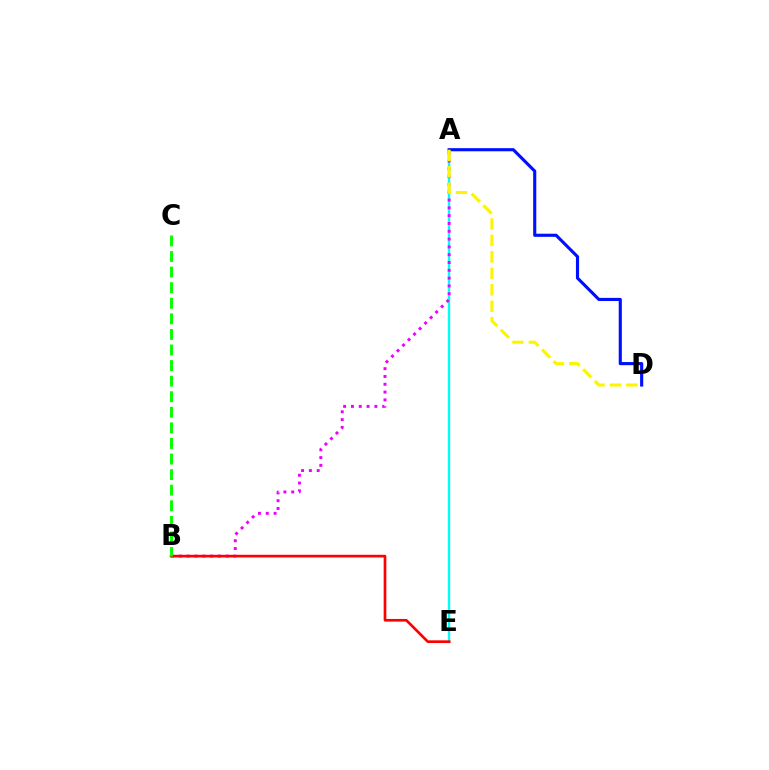{('A', 'E'): [{'color': '#00fff6', 'line_style': 'solid', 'thickness': 1.73}], ('A', 'B'): [{'color': '#ee00ff', 'line_style': 'dotted', 'thickness': 2.12}], ('B', 'E'): [{'color': '#ff0000', 'line_style': 'solid', 'thickness': 1.92}], ('A', 'D'): [{'color': '#0010ff', 'line_style': 'solid', 'thickness': 2.25}, {'color': '#fcf500', 'line_style': 'dashed', 'thickness': 2.24}], ('B', 'C'): [{'color': '#08ff00', 'line_style': 'dashed', 'thickness': 2.12}]}